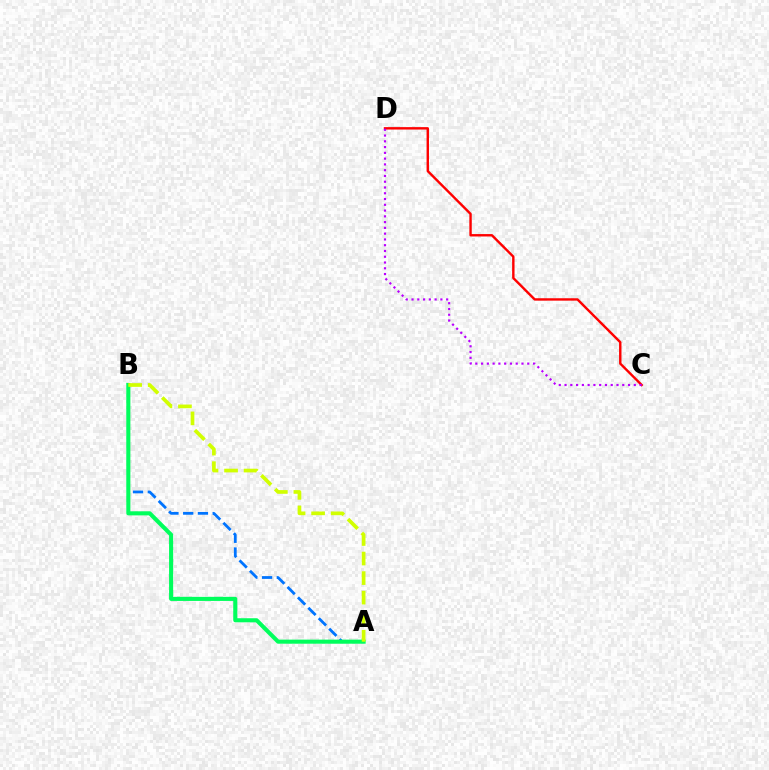{('A', 'B'): [{'color': '#0074ff', 'line_style': 'dashed', 'thickness': 2.0}, {'color': '#00ff5c', 'line_style': 'solid', 'thickness': 2.94}, {'color': '#d1ff00', 'line_style': 'dashed', 'thickness': 2.66}], ('C', 'D'): [{'color': '#ff0000', 'line_style': 'solid', 'thickness': 1.73}, {'color': '#b900ff', 'line_style': 'dotted', 'thickness': 1.57}]}